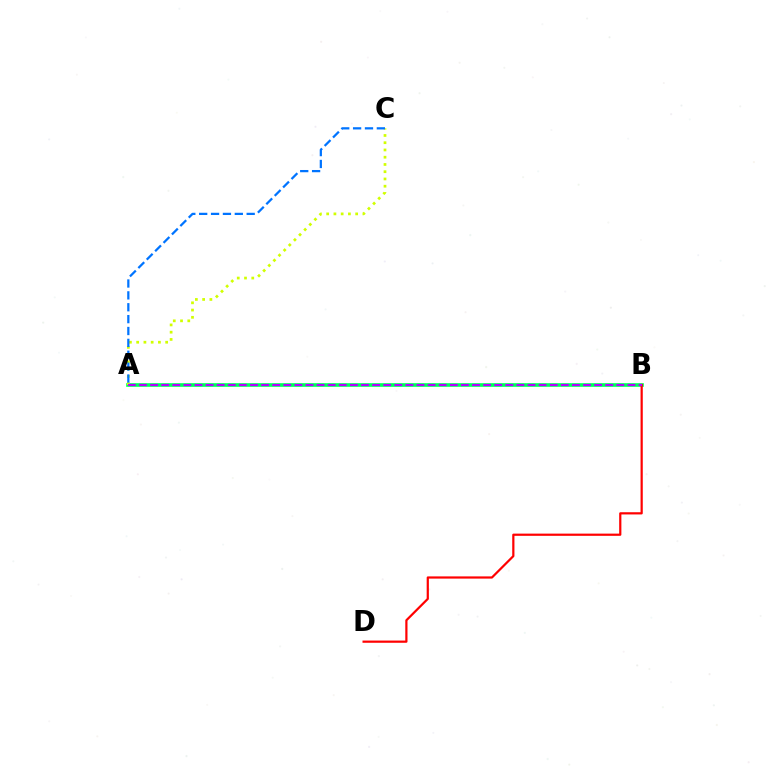{('A', 'B'): [{'color': '#00ff5c', 'line_style': 'solid', 'thickness': 2.62}, {'color': '#b900ff', 'line_style': 'dashed', 'thickness': 1.51}], ('B', 'D'): [{'color': '#ff0000', 'line_style': 'solid', 'thickness': 1.59}], ('A', 'C'): [{'color': '#d1ff00', 'line_style': 'dotted', 'thickness': 1.97}, {'color': '#0074ff', 'line_style': 'dashed', 'thickness': 1.61}]}